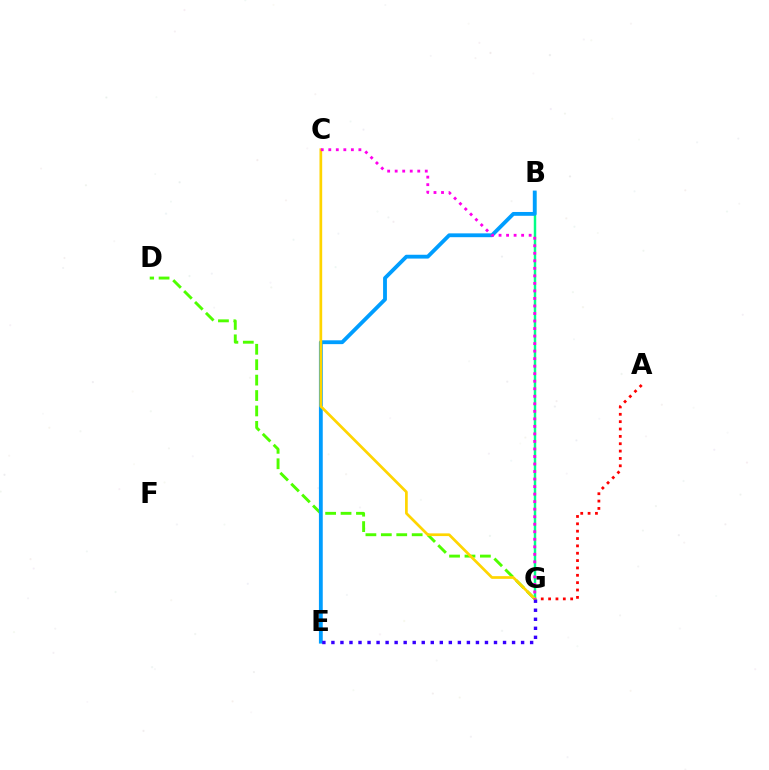{('A', 'G'): [{'color': '#ff0000', 'line_style': 'dotted', 'thickness': 2.0}], ('B', 'G'): [{'color': '#00ff86', 'line_style': 'solid', 'thickness': 1.77}], ('D', 'G'): [{'color': '#4fff00', 'line_style': 'dashed', 'thickness': 2.09}], ('B', 'E'): [{'color': '#009eff', 'line_style': 'solid', 'thickness': 2.76}], ('C', 'G'): [{'color': '#ffd500', 'line_style': 'solid', 'thickness': 1.95}, {'color': '#ff00ed', 'line_style': 'dotted', 'thickness': 2.04}], ('E', 'G'): [{'color': '#3700ff', 'line_style': 'dotted', 'thickness': 2.45}]}